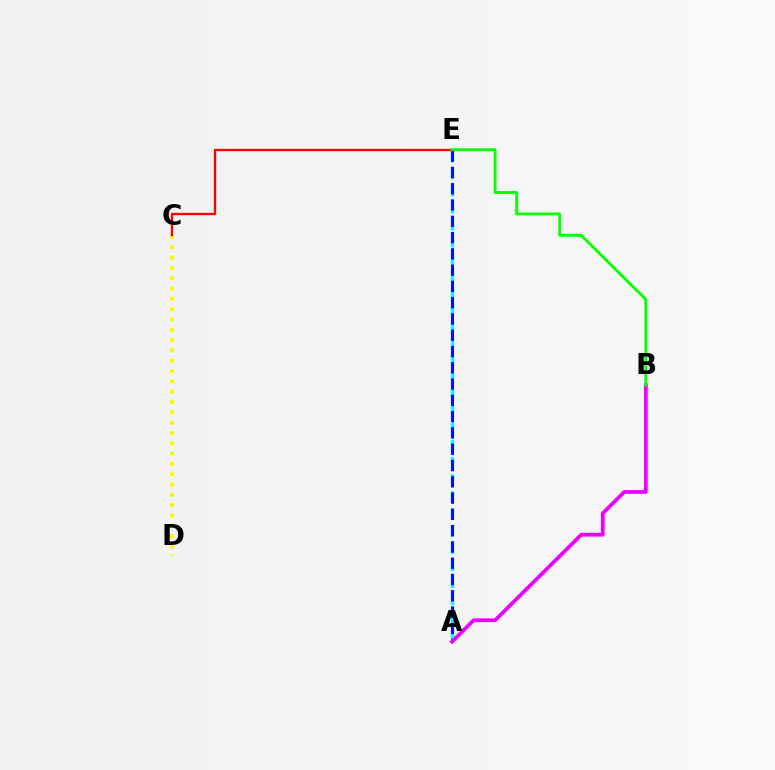{('A', 'E'): [{'color': '#00fff6', 'line_style': 'dashed', 'thickness': 2.31}, {'color': '#0010ff', 'line_style': 'dashed', 'thickness': 2.21}], ('C', 'D'): [{'color': '#fcf500', 'line_style': 'dotted', 'thickness': 2.8}], ('C', 'E'): [{'color': '#ff0000', 'line_style': 'solid', 'thickness': 1.68}], ('A', 'B'): [{'color': '#ee00ff', 'line_style': 'solid', 'thickness': 2.7}], ('B', 'E'): [{'color': '#08ff00', 'line_style': 'solid', 'thickness': 2.08}]}